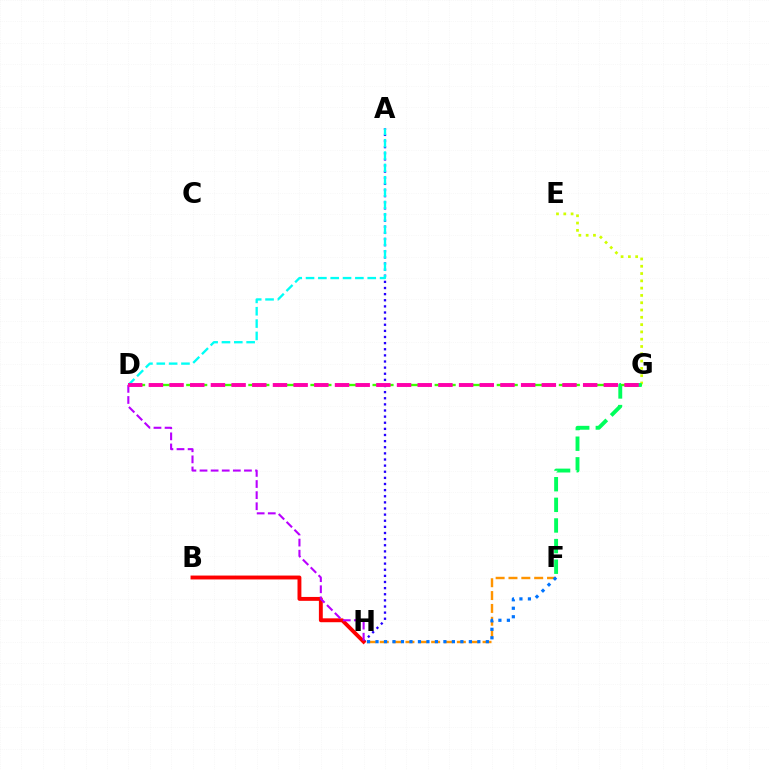{('E', 'G'): [{'color': '#d1ff00', 'line_style': 'dotted', 'thickness': 1.98}], ('F', 'H'): [{'color': '#ff9400', 'line_style': 'dashed', 'thickness': 1.75}, {'color': '#0074ff', 'line_style': 'dotted', 'thickness': 2.31}], ('A', 'H'): [{'color': '#2500ff', 'line_style': 'dotted', 'thickness': 1.66}], ('D', 'G'): [{'color': '#3dff00', 'line_style': 'dashed', 'thickness': 1.69}, {'color': '#ff00ac', 'line_style': 'dashed', 'thickness': 2.81}], ('A', 'D'): [{'color': '#00fff6', 'line_style': 'dashed', 'thickness': 1.68}], ('F', 'G'): [{'color': '#00ff5c', 'line_style': 'dashed', 'thickness': 2.8}], ('B', 'H'): [{'color': '#ff0000', 'line_style': 'solid', 'thickness': 2.8}], ('D', 'H'): [{'color': '#b900ff', 'line_style': 'dashed', 'thickness': 1.51}]}